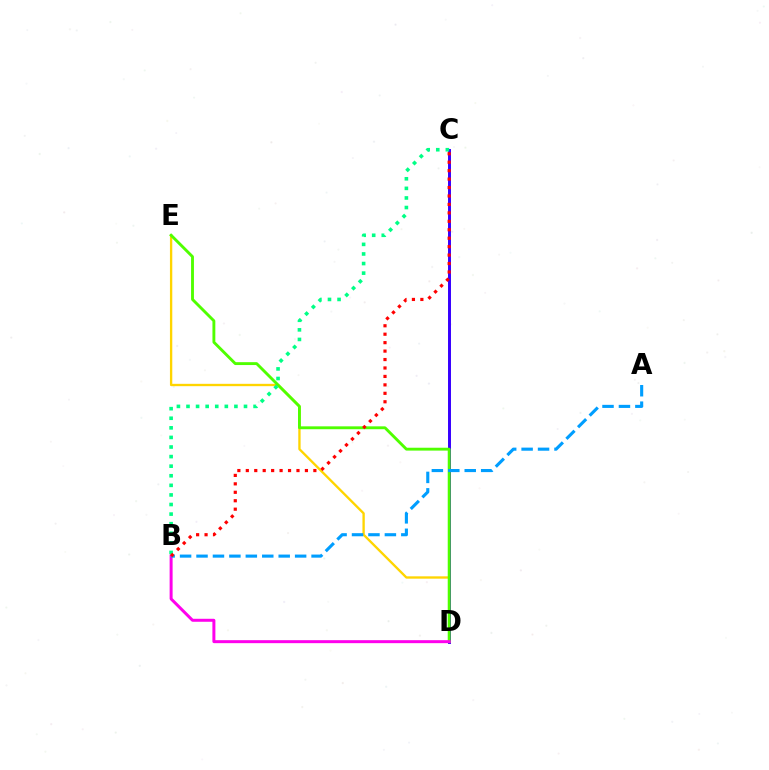{('D', 'E'): [{'color': '#ffd500', 'line_style': 'solid', 'thickness': 1.69}, {'color': '#4fff00', 'line_style': 'solid', 'thickness': 2.07}], ('C', 'D'): [{'color': '#3700ff', 'line_style': 'solid', 'thickness': 2.13}], ('B', 'D'): [{'color': '#ff00ed', 'line_style': 'solid', 'thickness': 2.15}], ('A', 'B'): [{'color': '#009eff', 'line_style': 'dashed', 'thickness': 2.23}], ('B', 'C'): [{'color': '#00ff86', 'line_style': 'dotted', 'thickness': 2.6}, {'color': '#ff0000', 'line_style': 'dotted', 'thickness': 2.29}]}